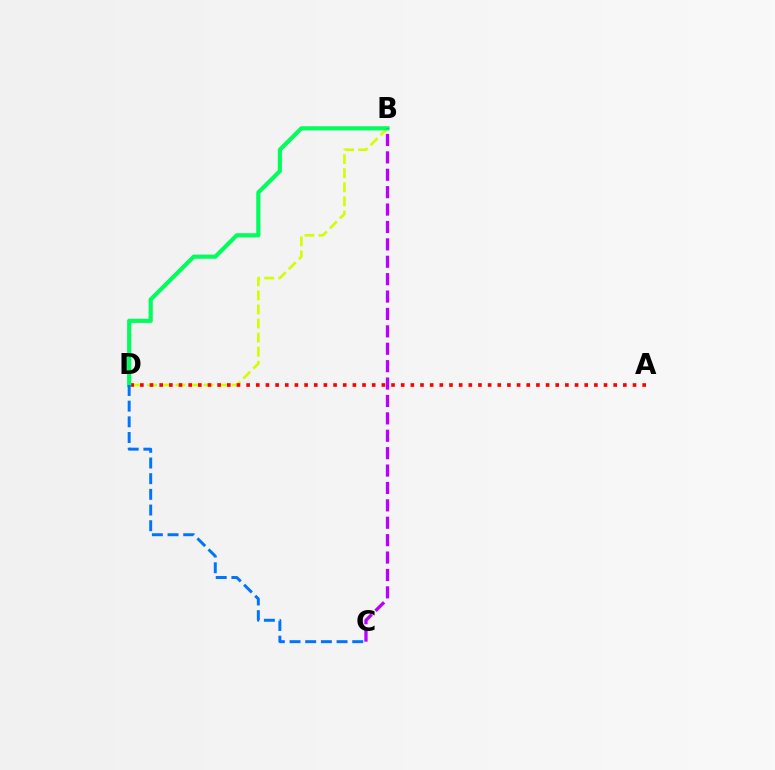{('B', 'D'): [{'color': '#d1ff00', 'line_style': 'dashed', 'thickness': 1.91}, {'color': '#00ff5c', 'line_style': 'solid', 'thickness': 2.99}], ('A', 'D'): [{'color': '#ff0000', 'line_style': 'dotted', 'thickness': 2.62}], ('C', 'D'): [{'color': '#0074ff', 'line_style': 'dashed', 'thickness': 2.13}], ('B', 'C'): [{'color': '#b900ff', 'line_style': 'dashed', 'thickness': 2.36}]}